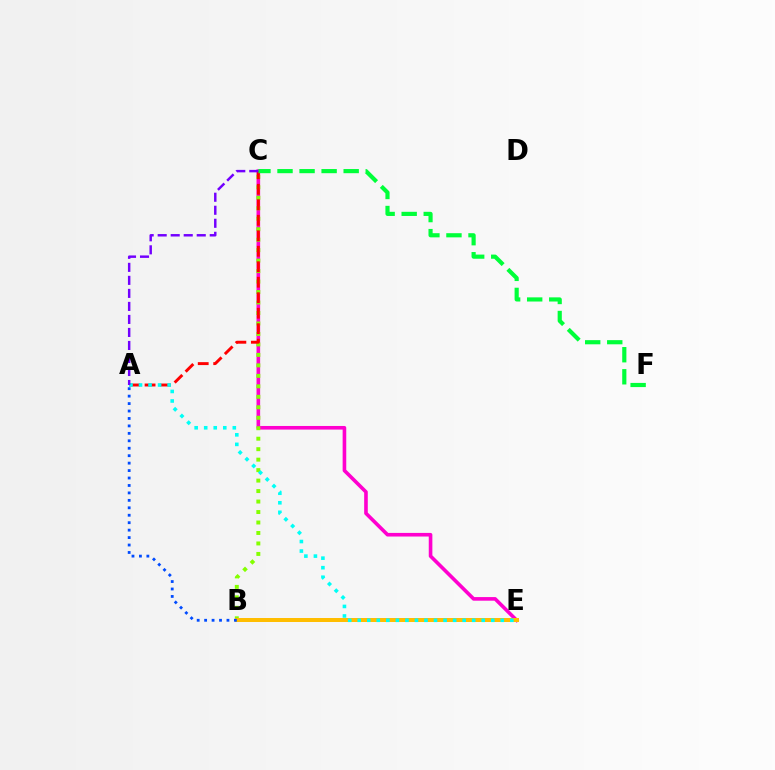{('C', 'E'): [{'color': '#ff00cf', 'line_style': 'solid', 'thickness': 2.6}], ('B', 'C'): [{'color': '#84ff00', 'line_style': 'dotted', 'thickness': 2.85}], ('A', 'C'): [{'color': '#ff0000', 'line_style': 'dashed', 'thickness': 2.1}, {'color': '#7200ff', 'line_style': 'dashed', 'thickness': 1.77}], ('B', 'E'): [{'color': '#ffbd00', 'line_style': 'solid', 'thickness': 2.88}], ('A', 'B'): [{'color': '#004bff', 'line_style': 'dotted', 'thickness': 2.02}], ('C', 'F'): [{'color': '#00ff39', 'line_style': 'dashed', 'thickness': 3.0}], ('A', 'E'): [{'color': '#00fff6', 'line_style': 'dotted', 'thickness': 2.59}]}